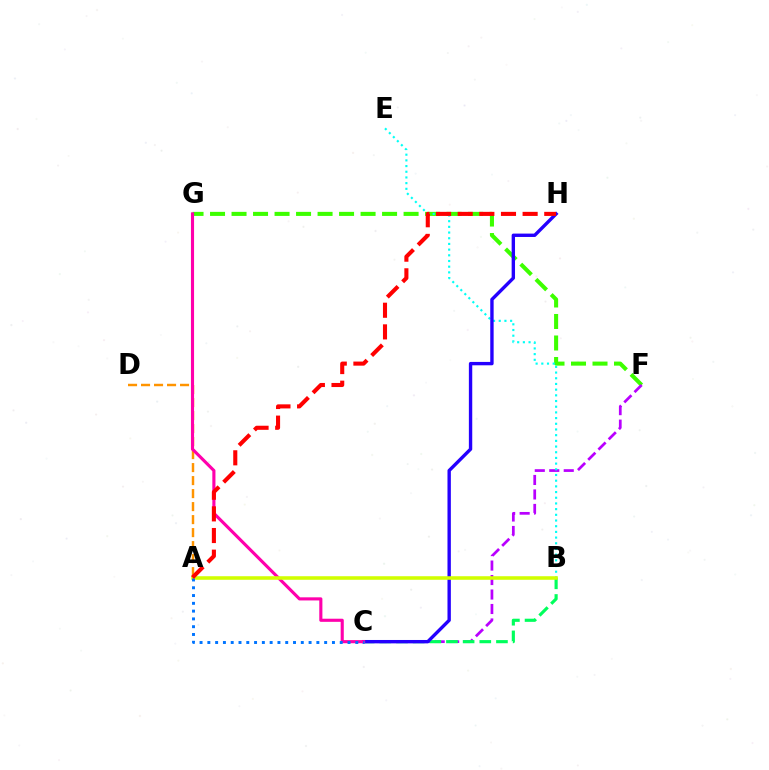{('F', 'G'): [{'color': '#3dff00', 'line_style': 'dashed', 'thickness': 2.92}], ('A', 'D'): [{'color': '#ff9400', 'line_style': 'dashed', 'thickness': 1.77}], ('C', 'F'): [{'color': '#b900ff', 'line_style': 'dashed', 'thickness': 1.97}], ('B', 'C'): [{'color': '#00ff5c', 'line_style': 'dashed', 'thickness': 2.26}], ('B', 'E'): [{'color': '#00fff6', 'line_style': 'dotted', 'thickness': 1.55}], ('C', 'H'): [{'color': '#2500ff', 'line_style': 'solid', 'thickness': 2.43}], ('C', 'G'): [{'color': '#ff00ac', 'line_style': 'solid', 'thickness': 2.25}], ('A', 'B'): [{'color': '#d1ff00', 'line_style': 'solid', 'thickness': 2.56}], ('A', 'C'): [{'color': '#0074ff', 'line_style': 'dotted', 'thickness': 2.12}], ('A', 'H'): [{'color': '#ff0000', 'line_style': 'dashed', 'thickness': 2.94}]}